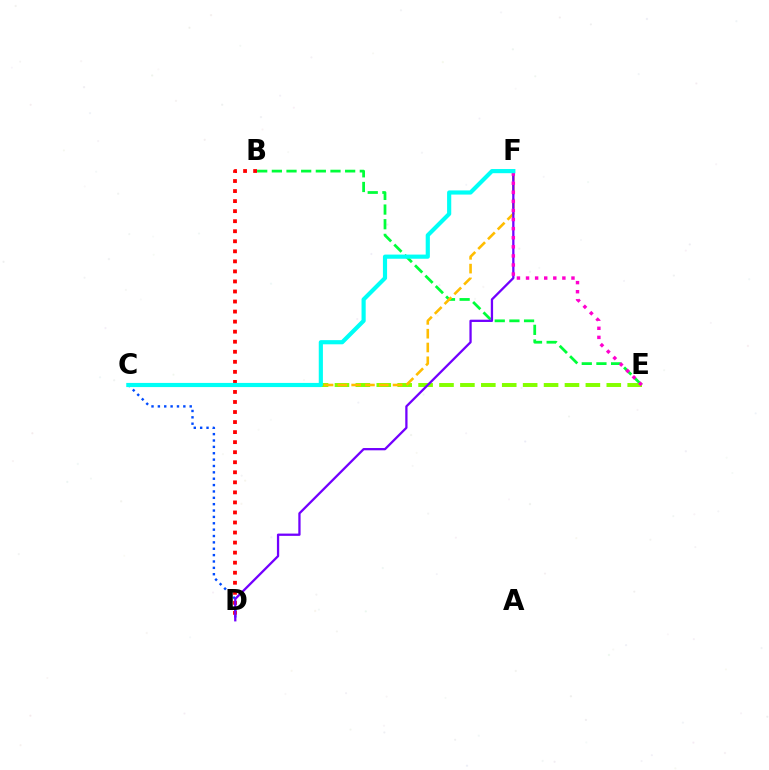{('C', 'D'): [{'color': '#004bff', 'line_style': 'dotted', 'thickness': 1.73}], ('B', 'E'): [{'color': '#00ff39', 'line_style': 'dashed', 'thickness': 1.99}], ('B', 'D'): [{'color': '#ff0000', 'line_style': 'dotted', 'thickness': 2.73}], ('C', 'E'): [{'color': '#84ff00', 'line_style': 'dashed', 'thickness': 2.84}], ('C', 'F'): [{'color': '#ffbd00', 'line_style': 'dashed', 'thickness': 1.87}, {'color': '#00fff6', 'line_style': 'solid', 'thickness': 2.99}], ('D', 'F'): [{'color': '#7200ff', 'line_style': 'solid', 'thickness': 1.64}], ('E', 'F'): [{'color': '#ff00cf', 'line_style': 'dotted', 'thickness': 2.47}]}